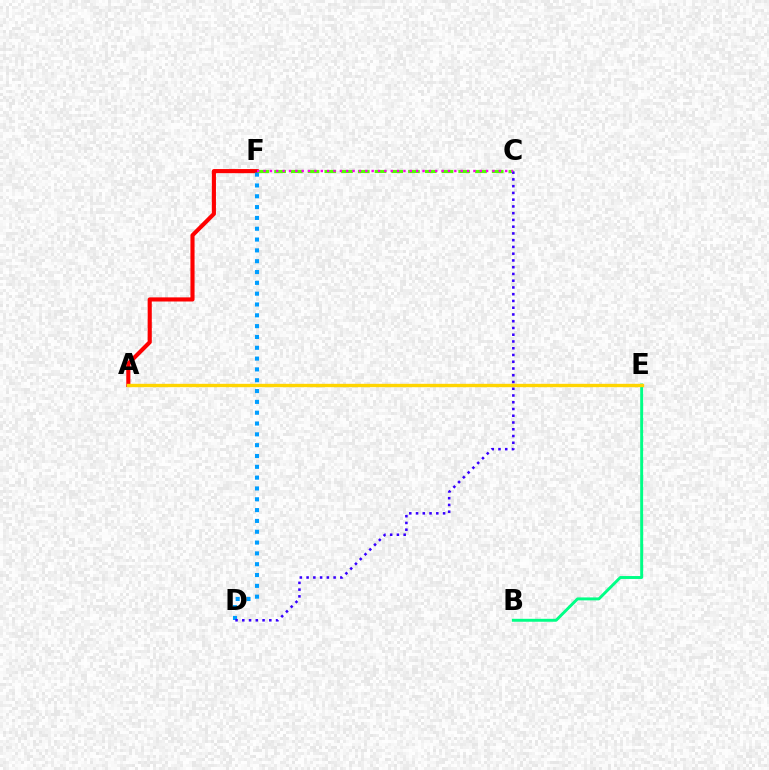{('A', 'F'): [{'color': '#ff0000', 'line_style': 'solid', 'thickness': 2.97}], ('D', 'F'): [{'color': '#009eff', 'line_style': 'dotted', 'thickness': 2.94}], ('C', 'F'): [{'color': '#4fff00', 'line_style': 'dashed', 'thickness': 2.27}, {'color': '#ff00ed', 'line_style': 'dotted', 'thickness': 1.73}], ('B', 'E'): [{'color': '#00ff86', 'line_style': 'solid', 'thickness': 2.11}], ('C', 'D'): [{'color': '#3700ff', 'line_style': 'dotted', 'thickness': 1.83}], ('A', 'E'): [{'color': '#ffd500', 'line_style': 'solid', 'thickness': 2.42}]}